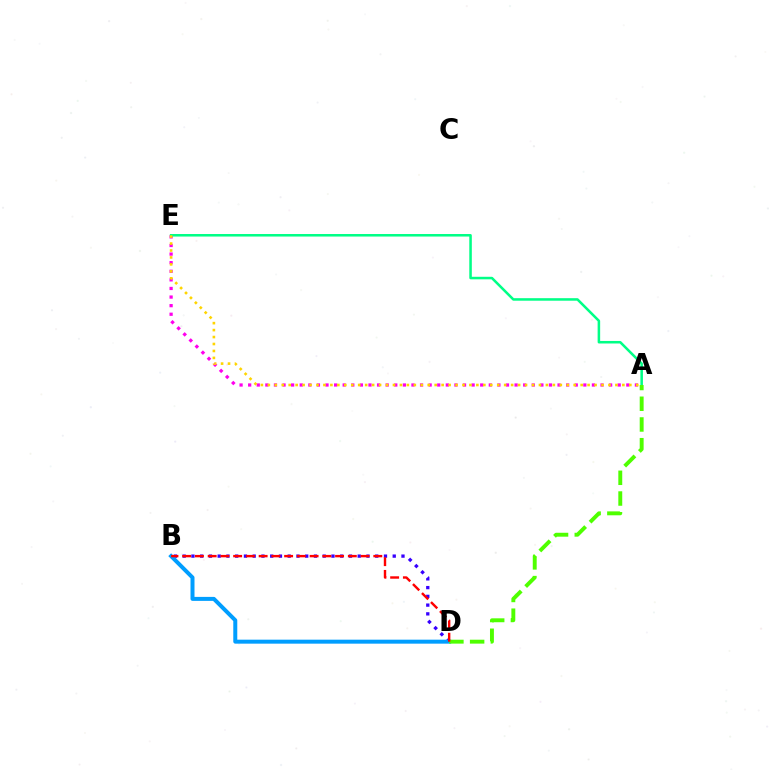{('B', 'D'): [{'color': '#3700ff', 'line_style': 'dotted', 'thickness': 2.38}, {'color': '#009eff', 'line_style': 'solid', 'thickness': 2.87}, {'color': '#ff0000', 'line_style': 'dashed', 'thickness': 1.73}], ('A', 'E'): [{'color': '#ff00ed', 'line_style': 'dotted', 'thickness': 2.34}, {'color': '#00ff86', 'line_style': 'solid', 'thickness': 1.82}, {'color': '#ffd500', 'line_style': 'dotted', 'thickness': 1.89}], ('A', 'D'): [{'color': '#4fff00', 'line_style': 'dashed', 'thickness': 2.82}]}